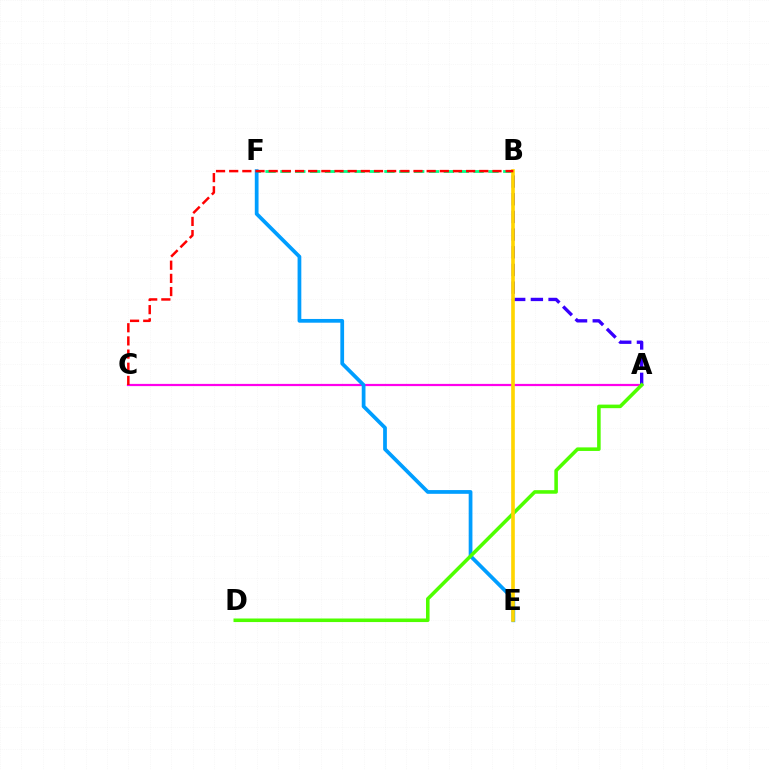{('A', 'C'): [{'color': '#ff00ed', 'line_style': 'solid', 'thickness': 1.6}], ('B', 'F'): [{'color': '#00ff86', 'line_style': 'dashed', 'thickness': 2.02}], ('A', 'B'): [{'color': '#3700ff', 'line_style': 'dashed', 'thickness': 2.4}], ('E', 'F'): [{'color': '#009eff', 'line_style': 'solid', 'thickness': 2.69}], ('A', 'D'): [{'color': '#4fff00', 'line_style': 'solid', 'thickness': 2.56}], ('B', 'E'): [{'color': '#ffd500', 'line_style': 'solid', 'thickness': 2.62}], ('B', 'C'): [{'color': '#ff0000', 'line_style': 'dashed', 'thickness': 1.79}]}